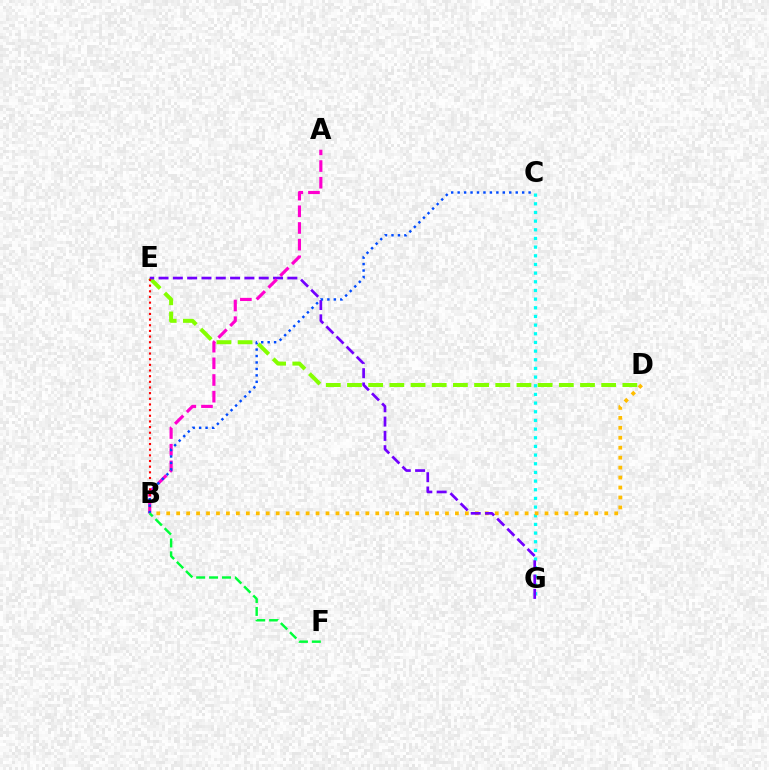{('C', 'G'): [{'color': '#00fff6', 'line_style': 'dotted', 'thickness': 2.35}], ('D', 'E'): [{'color': '#84ff00', 'line_style': 'dashed', 'thickness': 2.88}], ('B', 'D'): [{'color': '#ffbd00', 'line_style': 'dotted', 'thickness': 2.7}], ('E', 'G'): [{'color': '#7200ff', 'line_style': 'dashed', 'thickness': 1.94}], ('A', 'B'): [{'color': '#ff00cf', 'line_style': 'dashed', 'thickness': 2.26}], ('B', 'E'): [{'color': '#ff0000', 'line_style': 'dotted', 'thickness': 1.54}], ('B', 'C'): [{'color': '#004bff', 'line_style': 'dotted', 'thickness': 1.75}], ('B', 'F'): [{'color': '#00ff39', 'line_style': 'dashed', 'thickness': 1.75}]}